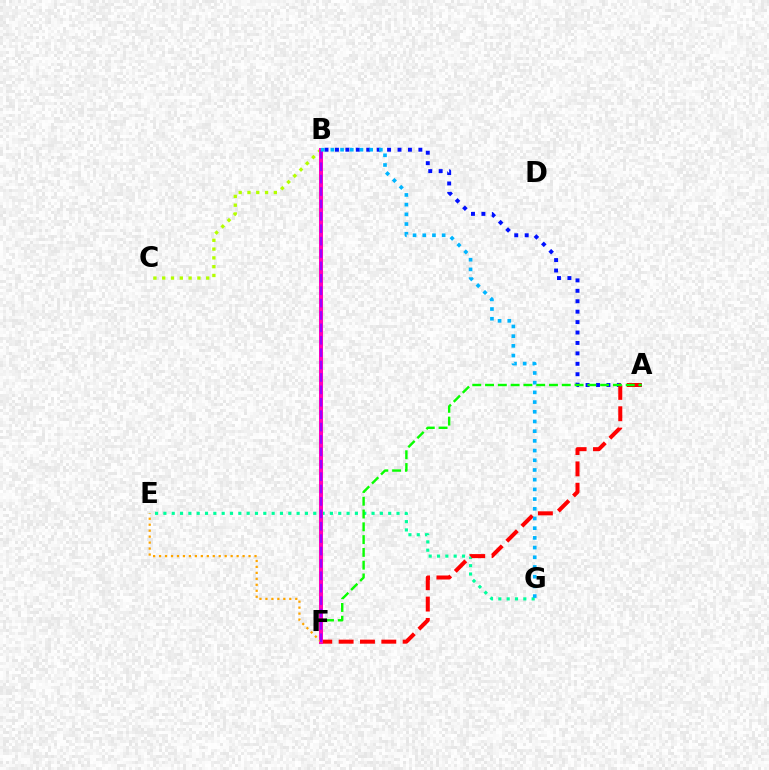{('A', 'B'): [{'color': '#0010ff', 'line_style': 'dotted', 'thickness': 2.83}], ('B', 'C'): [{'color': '#b3ff00', 'line_style': 'dotted', 'thickness': 2.39}], ('E', 'G'): [{'color': '#00ff9d', 'line_style': 'dotted', 'thickness': 2.26}], ('A', 'F'): [{'color': '#ff0000', 'line_style': 'dashed', 'thickness': 2.9}, {'color': '#08ff00', 'line_style': 'dashed', 'thickness': 1.74}], ('B', 'F'): [{'color': '#ff00bd', 'line_style': 'solid', 'thickness': 2.9}, {'color': '#9b00ff', 'line_style': 'dashed', 'thickness': 1.68}], ('E', 'F'): [{'color': '#ffa500', 'line_style': 'dotted', 'thickness': 1.62}], ('B', 'G'): [{'color': '#00b5ff', 'line_style': 'dotted', 'thickness': 2.64}]}